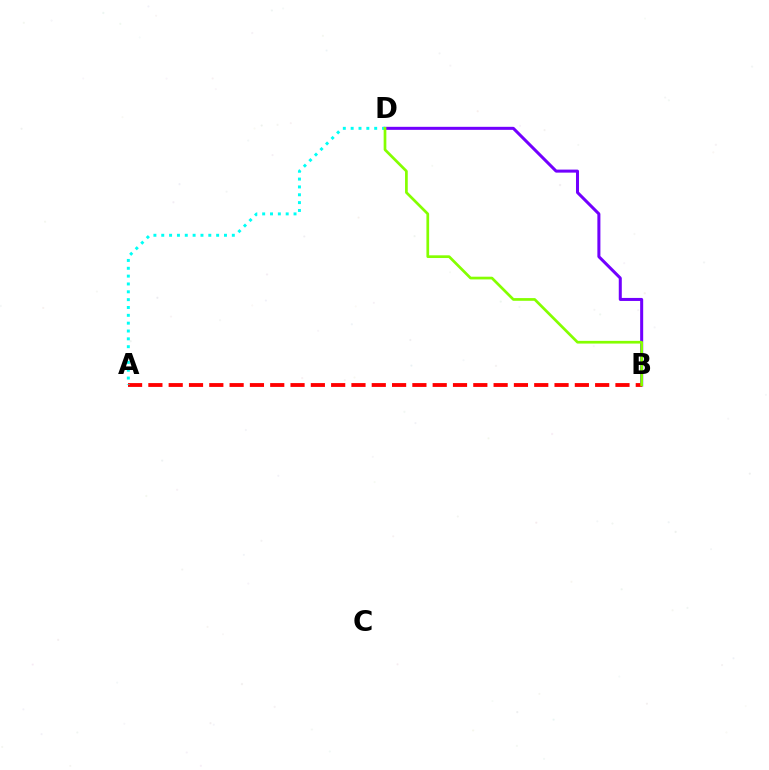{('B', 'D'): [{'color': '#7200ff', 'line_style': 'solid', 'thickness': 2.18}, {'color': '#84ff00', 'line_style': 'solid', 'thickness': 1.95}], ('A', 'B'): [{'color': '#ff0000', 'line_style': 'dashed', 'thickness': 2.76}], ('A', 'D'): [{'color': '#00fff6', 'line_style': 'dotted', 'thickness': 2.13}]}